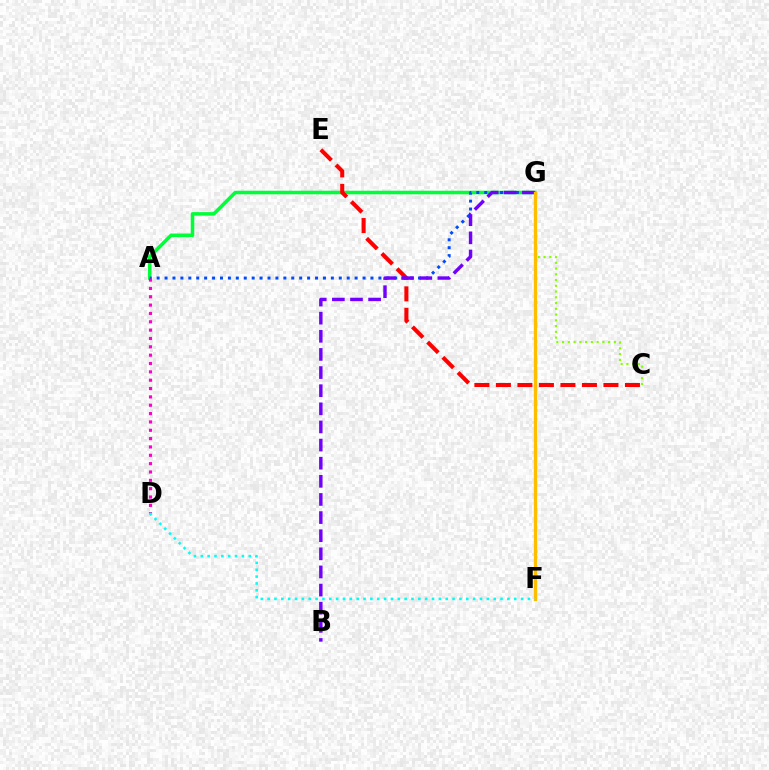{('A', 'G'): [{'color': '#00ff39', 'line_style': 'solid', 'thickness': 2.55}, {'color': '#004bff', 'line_style': 'dotted', 'thickness': 2.15}], ('C', 'E'): [{'color': '#ff0000', 'line_style': 'dashed', 'thickness': 2.92}], ('B', 'G'): [{'color': '#7200ff', 'line_style': 'dashed', 'thickness': 2.46}], ('C', 'G'): [{'color': '#84ff00', 'line_style': 'dotted', 'thickness': 1.56}], ('A', 'D'): [{'color': '#ff00cf', 'line_style': 'dotted', 'thickness': 2.27}], ('F', 'G'): [{'color': '#ffbd00', 'line_style': 'solid', 'thickness': 2.37}], ('D', 'F'): [{'color': '#00fff6', 'line_style': 'dotted', 'thickness': 1.86}]}